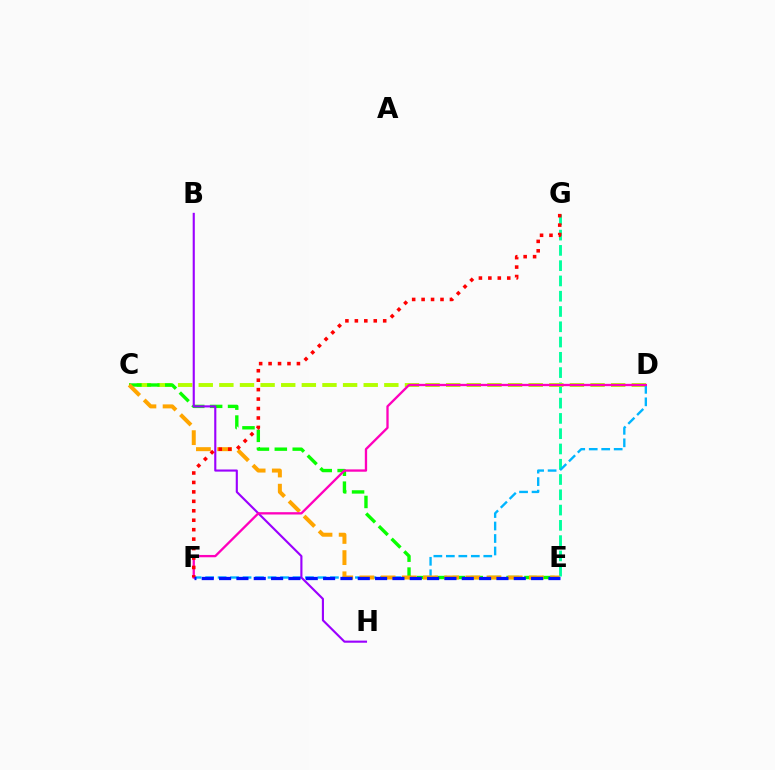{('E', 'G'): [{'color': '#00ff9d', 'line_style': 'dashed', 'thickness': 2.08}], ('C', 'D'): [{'color': '#b3ff00', 'line_style': 'dashed', 'thickness': 2.8}], ('D', 'F'): [{'color': '#00b5ff', 'line_style': 'dashed', 'thickness': 1.7}, {'color': '#ff00bd', 'line_style': 'solid', 'thickness': 1.67}], ('C', 'E'): [{'color': '#08ff00', 'line_style': 'dashed', 'thickness': 2.43}, {'color': '#ffa500', 'line_style': 'dashed', 'thickness': 2.88}], ('B', 'H'): [{'color': '#9b00ff', 'line_style': 'solid', 'thickness': 1.53}], ('F', 'G'): [{'color': '#ff0000', 'line_style': 'dotted', 'thickness': 2.57}], ('E', 'F'): [{'color': '#0010ff', 'line_style': 'dashed', 'thickness': 2.35}]}